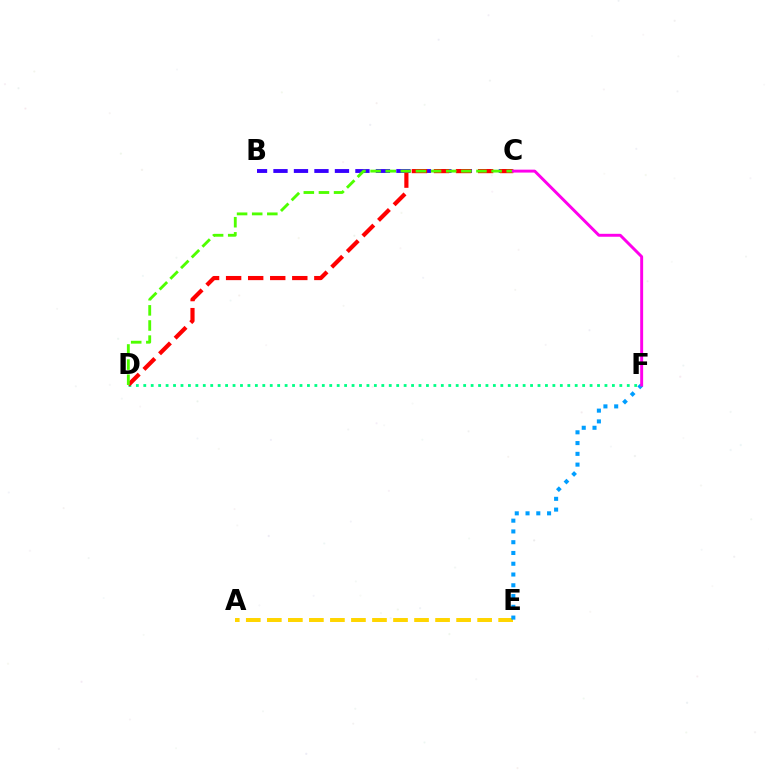{('D', 'F'): [{'color': '#00ff86', 'line_style': 'dotted', 'thickness': 2.02}], ('B', 'C'): [{'color': '#3700ff', 'line_style': 'dashed', 'thickness': 2.78}], ('C', 'D'): [{'color': '#ff0000', 'line_style': 'dashed', 'thickness': 3.0}, {'color': '#4fff00', 'line_style': 'dashed', 'thickness': 2.05}], ('A', 'E'): [{'color': '#ffd500', 'line_style': 'dashed', 'thickness': 2.86}], ('E', 'F'): [{'color': '#009eff', 'line_style': 'dotted', 'thickness': 2.93}], ('C', 'F'): [{'color': '#ff00ed', 'line_style': 'solid', 'thickness': 2.11}]}